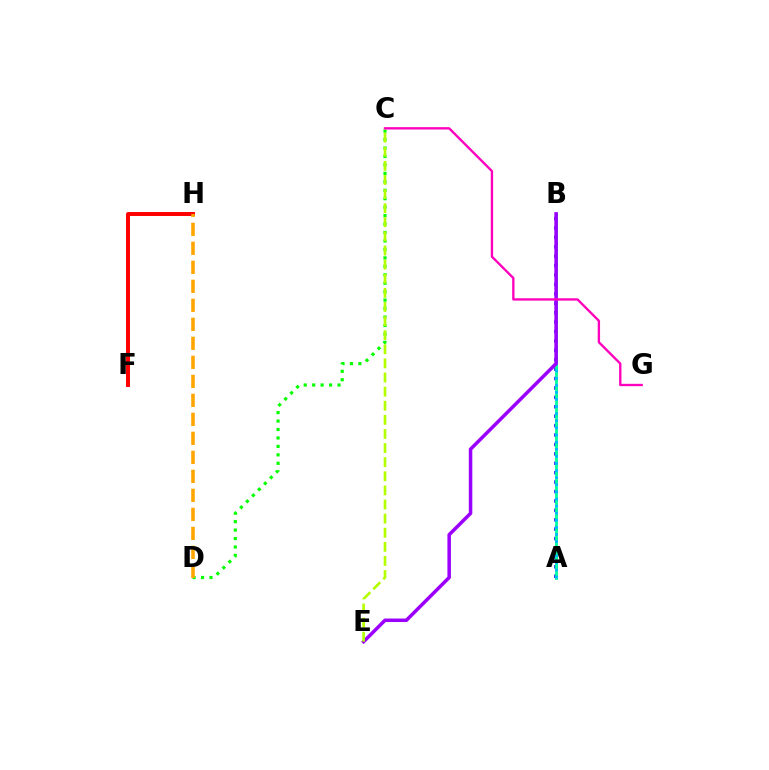{('F', 'H'): [{'color': '#ff0000', 'line_style': 'solid', 'thickness': 2.84}], ('A', 'B'): [{'color': '#0010ff', 'line_style': 'dotted', 'thickness': 2.56}, {'color': '#00ff9d', 'line_style': 'solid', 'thickness': 2.03}, {'color': '#00b5ff', 'line_style': 'dotted', 'thickness': 1.93}], ('C', 'D'): [{'color': '#08ff00', 'line_style': 'dotted', 'thickness': 2.3}], ('B', 'E'): [{'color': '#9b00ff', 'line_style': 'solid', 'thickness': 2.53}], ('D', 'H'): [{'color': '#ffa500', 'line_style': 'dashed', 'thickness': 2.58}], ('C', 'E'): [{'color': '#b3ff00', 'line_style': 'dashed', 'thickness': 1.92}], ('C', 'G'): [{'color': '#ff00bd', 'line_style': 'solid', 'thickness': 1.69}]}